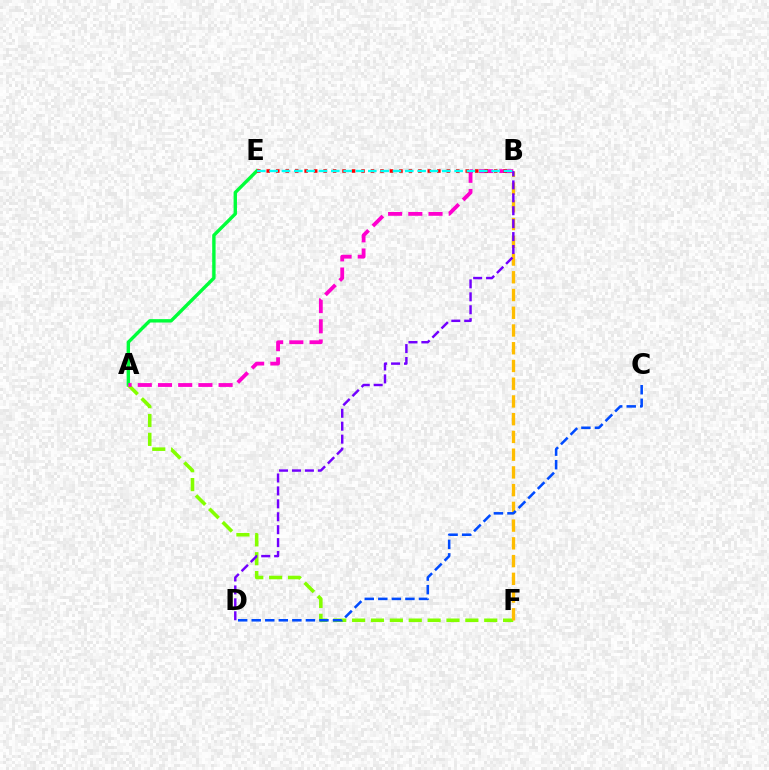{('A', 'E'): [{'color': '#00ff39', 'line_style': 'solid', 'thickness': 2.44}], ('A', 'F'): [{'color': '#84ff00', 'line_style': 'dashed', 'thickness': 2.56}], ('B', 'F'): [{'color': '#ffbd00', 'line_style': 'dashed', 'thickness': 2.41}], ('C', 'D'): [{'color': '#004bff', 'line_style': 'dashed', 'thickness': 1.84}], ('A', 'B'): [{'color': '#ff00cf', 'line_style': 'dashed', 'thickness': 2.74}], ('B', 'E'): [{'color': '#ff0000', 'line_style': 'dotted', 'thickness': 2.57}, {'color': '#00fff6', 'line_style': 'dashed', 'thickness': 1.68}], ('B', 'D'): [{'color': '#7200ff', 'line_style': 'dashed', 'thickness': 1.76}]}